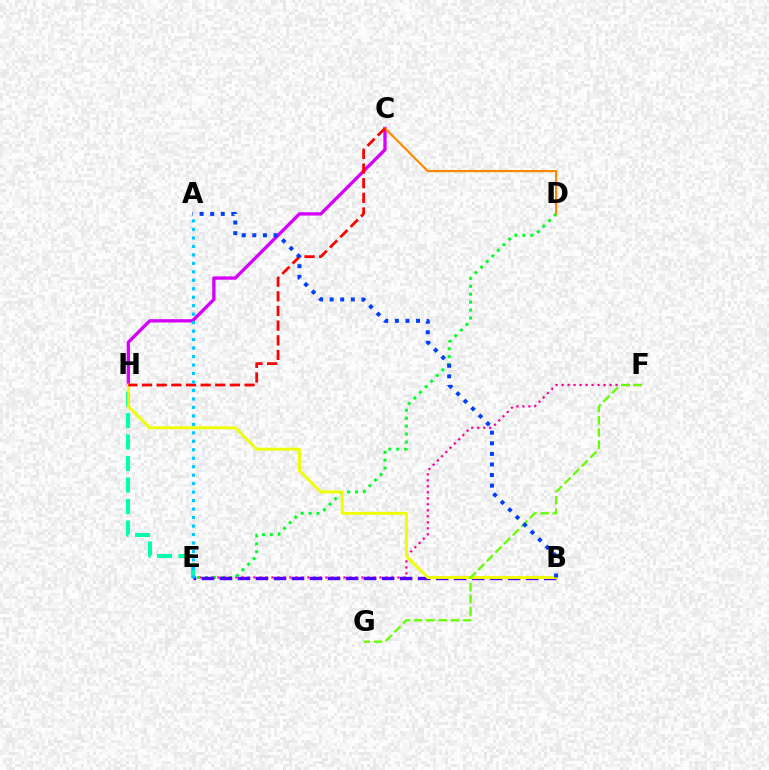{('C', 'H'): [{'color': '#d600ff', 'line_style': 'solid', 'thickness': 2.39}, {'color': '#ff0000', 'line_style': 'dashed', 'thickness': 1.99}], ('E', 'F'): [{'color': '#ff00a0', 'line_style': 'dotted', 'thickness': 1.63}], ('D', 'E'): [{'color': '#00ff27', 'line_style': 'dotted', 'thickness': 2.15}], ('E', 'H'): [{'color': '#00ffaf', 'line_style': 'dashed', 'thickness': 2.92}], ('C', 'D'): [{'color': '#ff8800', 'line_style': 'solid', 'thickness': 1.57}], ('B', 'E'): [{'color': '#4f00ff', 'line_style': 'dashed', 'thickness': 2.45}], ('B', 'H'): [{'color': '#eeff00', 'line_style': 'solid', 'thickness': 2.1}], ('A', 'E'): [{'color': '#00c7ff', 'line_style': 'dotted', 'thickness': 2.3}], ('F', 'G'): [{'color': '#66ff00', 'line_style': 'dashed', 'thickness': 1.66}], ('A', 'B'): [{'color': '#003fff', 'line_style': 'dotted', 'thickness': 2.88}]}